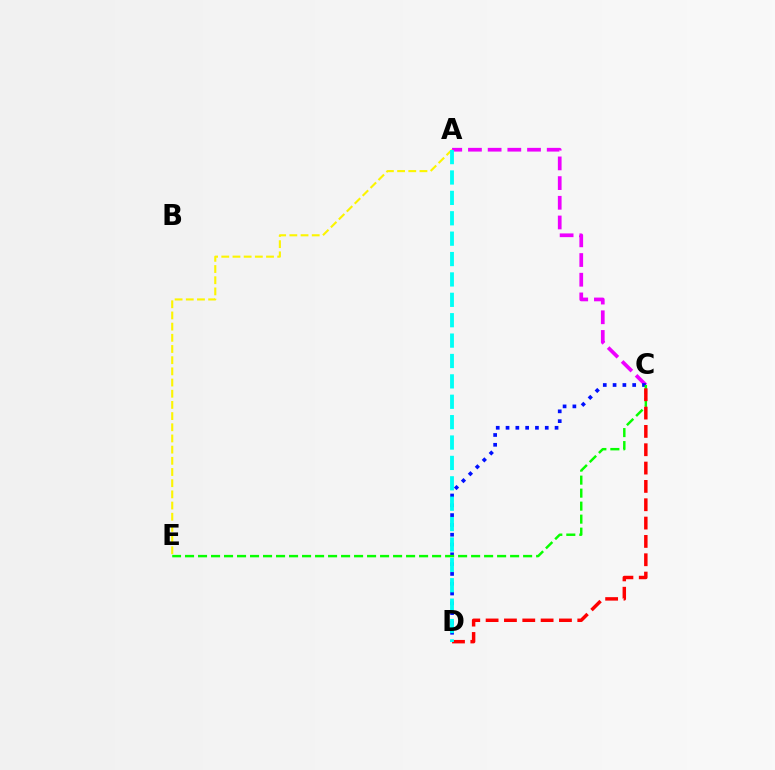{('A', 'C'): [{'color': '#ee00ff', 'line_style': 'dashed', 'thickness': 2.68}], ('C', 'D'): [{'color': '#0010ff', 'line_style': 'dotted', 'thickness': 2.66}, {'color': '#ff0000', 'line_style': 'dashed', 'thickness': 2.49}], ('A', 'E'): [{'color': '#fcf500', 'line_style': 'dashed', 'thickness': 1.52}], ('C', 'E'): [{'color': '#08ff00', 'line_style': 'dashed', 'thickness': 1.77}], ('A', 'D'): [{'color': '#00fff6', 'line_style': 'dashed', 'thickness': 2.77}]}